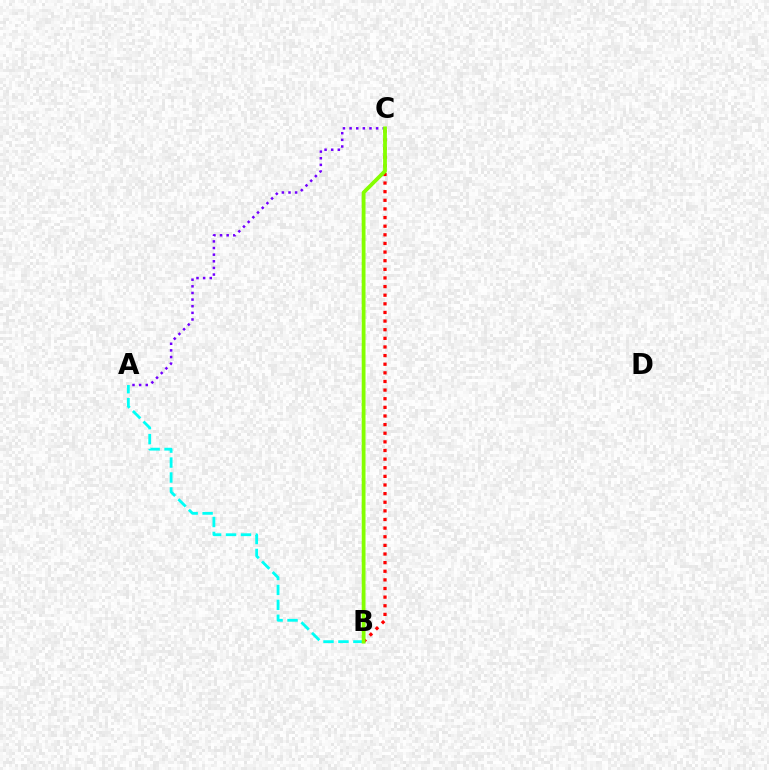{('B', 'C'): [{'color': '#ff0000', 'line_style': 'dotted', 'thickness': 2.34}, {'color': '#84ff00', 'line_style': 'solid', 'thickness': 2.73}], ('A', 'C'): [{'color': '#7200ff', 'line_style': 'dotted', 'thickness': 1.8}], ('A', 'B'): [{'color': '#00fff6', 'line_style': 'dashed', 'thickness': 2.03}]}